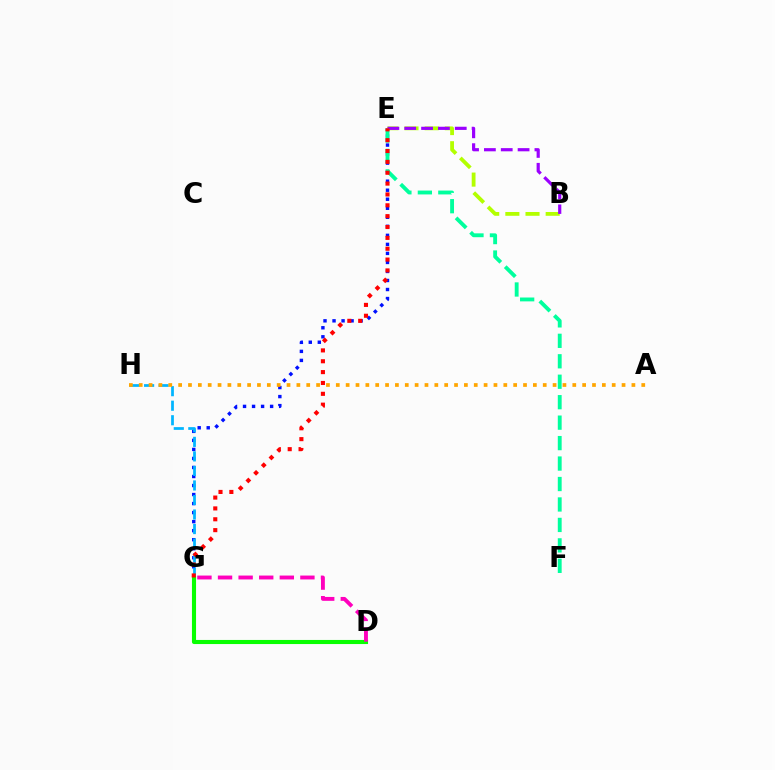{('E', 'G'): [{'color': '#0010ff', 'line_style': 'dotted', 'thickness': 2.45}, {'color': '#ff0000', 'line_style': 'dotted', 'thickness': 2.95}], ('G', 'H'): [{'color': '#00b5ff', 'line_style': 'dashed', 'thickness': 1.97}], ('E', 'F'): [{'color': '#00ff9d', 'line_style': 'dashed', 'thickness': 2.78}], ('A', 'H'): [{'color': '#ffa500', 'line_style': 'dotted', 'thickness': 2.68}], ('B', 'E'): [{'color': '#b3ff00', 'line_style': 'dashed', 'thickness': 2.74}, {'color': '#9b00ff', 'line_style': 'dashed', 'thickness': 2.29}], ('D', 'G'): [{'color': '#08ff00', 'line_style': 'solid', 'thickness': 2.95}, {'color': '#ff00bd', 'line_style': 'dashed', 'thickness': 2.8}]}